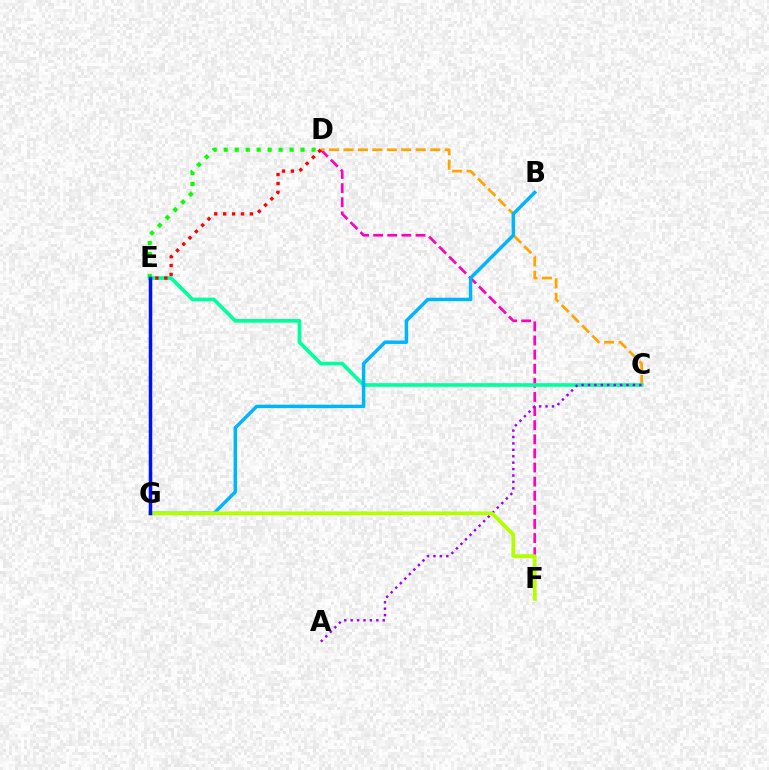{('D', 'F'): [{'color': '#ff00bd', 'line_style': 'dashed', 'thickness': 1.92}], ('C', 'D'): [{'color': '#ffa500', 'line_style': 'dashed', 'thickness': 1.96}], ('C', 'E'): [{'color': '#00ff9d', 'line_style': 'solid', 'thickness': 2.63}], ('D', 'E'): [{'color': '#ff0000', 'line_style': 'dotted', 'thickness': 2.42}, {'color': '#08ff00', 'line_style': 'dotted', 'thickness': 2.98}], ('B', 'G'): [{'color': '#00b5ff', 'line_style': 'solid', 'thickness': 2.48}], ('A', 'C'): [{'color': '#9b00ff', 'line_style': 'dotted', 'thickness': 1.74}], ('F', 'G'): [{'color': '#b3ff00', 'line_style': 'solid', 'thickness': 2.69}], ('E', 'G'): [{'color': '#0010ff', 'line_style': 'solid', 'thickness': 2.52}]}